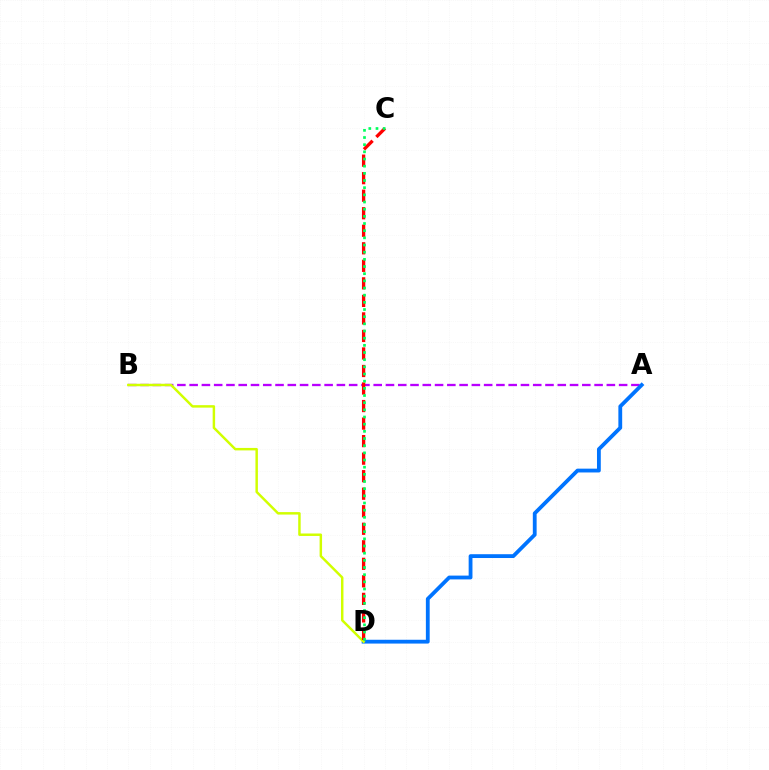{('A', 'B'): [{'color': '#b900ff', 'line_style': 'dashed', 'thickness': 1.67}], ('A', 'D'): [{'color': '#0074ff', 'line_style': 'solid', 'thickness': 2.74}], ('B', 'D'): [{'color': '#d1ff00', 'line_style': 'solid', 'thickness': 1.78}], ('C', 'D'): [{'color': '#ff0000', 'line_style': 'dashed', 'thickness': 2.38}, {'color': '#00ff5c', 'line_style': 'dotted', 'thickness': 1.95}]}